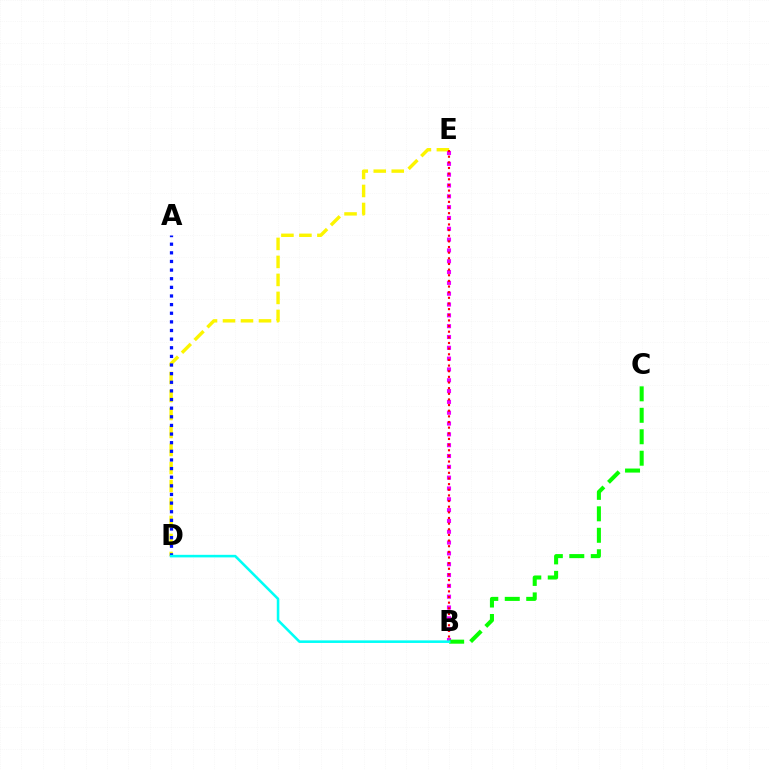{('D', 'E'): [{'color': '#fcf500', 'line_style': 'dashed', 'thickness': 2.44}], ('B', 'E'): [{'color': '#ee00ff', 'line_style': 'dotted', 'thickness': 2.94}, {'color': '#ff0000', 'line_style': 'dotted', 'thickness': 1.53}], ('A', 'D'): [{'color': '#0010ff', 'line_style': 'dotted', 'thickness': 2.34}], ('B', 'C'): [{'color': '#08ff00', 'line_style': 'dashed', 'thickness': 2.92}], ('B', 'D'): [{'color': '#00fff6', 'line_style': 'solid', 'thickness': 1.85}]}